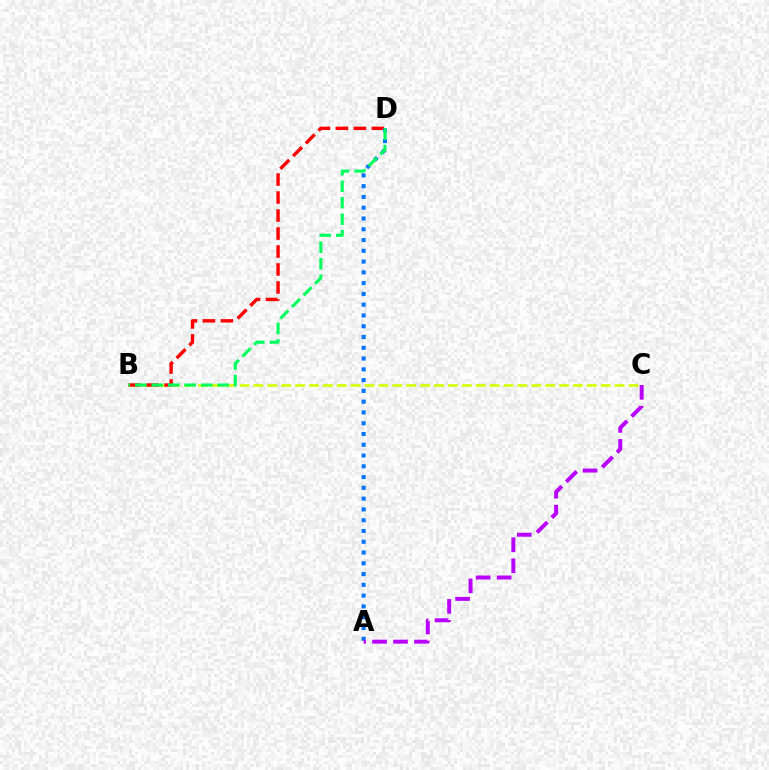{('B', 'C'): [{'color': '#d1ff00', 'line_style': 'dashed', 'thickness': 1.89}], ('B', 'D'): [{'color': '#ff0000', 'line_style': 'dashed', 'thickness': 2.44}, {'color': '#00ff5c', 'line_style': 'dashed', 'thickness': 2.24}], ('A', 'D'): [{'color': '#0074ff', 'line_style': 'dotted', 'thickness': 2.93}], ('A', 'C'): [{'color': '#b900ff', 'line_style': 'dashed', 'thickness': 2.85}]}